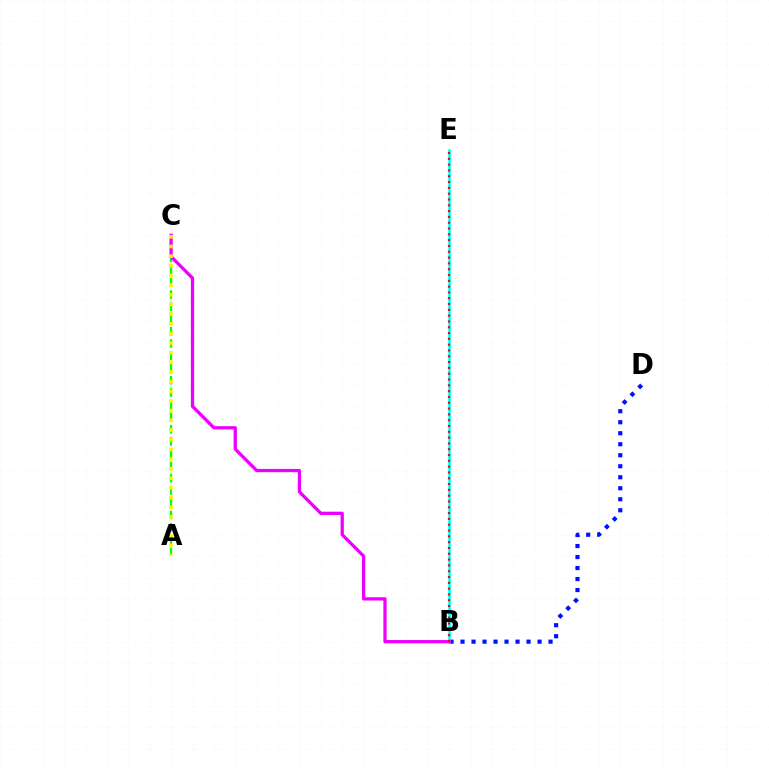{('A', 'C'): [{'color': '#08ff00', 'line_style': 'dashed', 'thickness': 1.66}, {'color': '#fcf500', 'line_style': 'dotted', 'thickness': 2.62}], ('B', 'D'): [{'color': '#0010ff', 'line_style': 'dotted', 'thickness': 2.99}], ('B', 'E'): [{'color': '#00fff6', 'line_style': 'solid', 'thickness': 1.88}, {'color': '#ff0000', 'line_style': 'dotted', 'thickness': 1.58}], ('B', 'C'): [{'color': '#ee00ff', 'line_style': 'solid', 'thickness': 2.35}]}